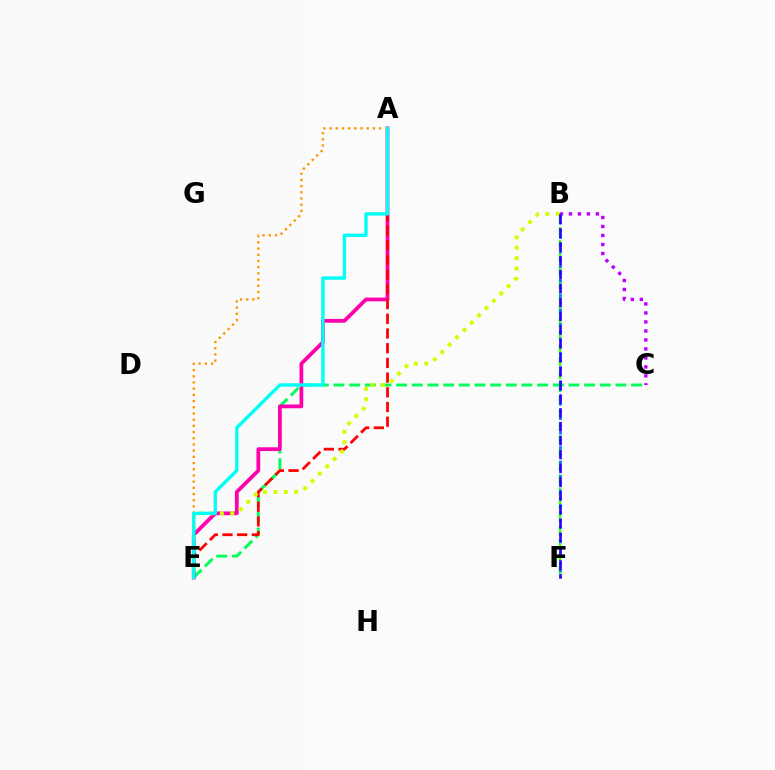{('C', 'E'): [{'color': '#00ff5c', 'line_style': 'dashed', 'thickness': 2.13}], ('A', 'E'): [{'color': '#ff00ac', 'line_style': 'solid', 'thickness': 2.7}, {'color': '#ff0000', 'line_style': 'dashed', 'thickness': 2.0}, {'color': '#ff9400', 'line_style': 'dotted', 'thickness': 1.68}, {'color': '#00fff6', 'line_style': 'solid', 'thickness': 2.42}], ('B', 'F'): [{'color': '#3dff00', 'line_style': 'dashed', 'thickness': 1.77}, {'color': '#0074ff', 'line_style': 'dotted', 'thickness': 1.97}, {'color': '#2500ff', 'line_style': 'dashed', 'thickness': 1.88}], ('B', 'C'): [{'color': '#b900ff', 'line_style': 'dotted', 'thickness': 2.44}], ('B', 'E'): [{'color': '#d1ff00', 'line_style': 'dotted', 'thickness': 2.83}]}